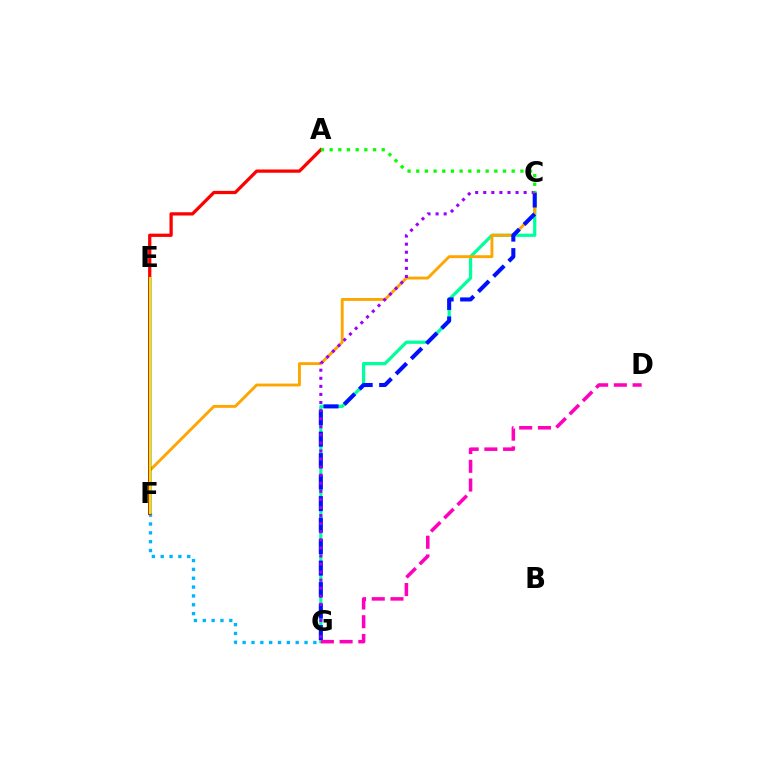{('C', 'G'): [{'color': '#00ff9d', 'line_style': 'solid', 'thickness': 2.34}, {'color': '#0010ff', 'line_style': 'dashed', 'thickness': 2.92}, {'color': '#9b00ff', 'line_style': 'dotted', 'thickness': 2.19}], ('F', 'G'): [{'color': '#00b5ff', 'line_style': 'dotted', 'thickness': 2.4}], ('C', 'F'): [{'color': '#ffa500', 'line_style': 'solid', 'thickness': 2.07}], ('D', 'G'): [{'color': '#ff00bd', 'line_style': 'dashed', 'thickness': 2.54}], ('A', 'F'): [{'color': '#ff0000', 'line_style': 'solid', 'thickness': 2.35}], ('E', 'F'): [{'color': '#b3ff00', 'line_style': 'solid', 'thickness': 1.51}], ('A', 'C'): [{'color': '#08ff00', 'line_style': 'dotted', 'thickness': 2.36}]}